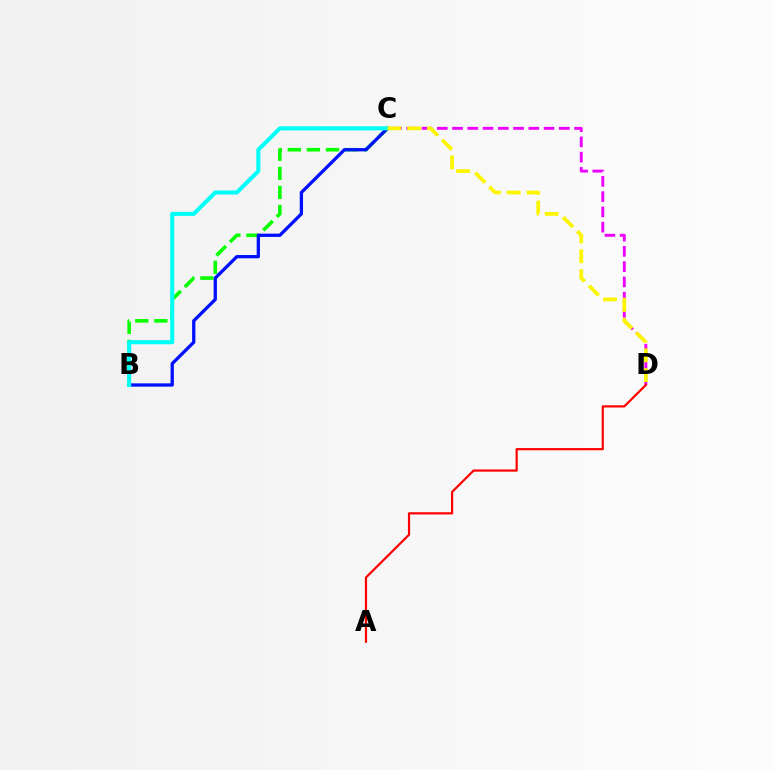{('B', 'C'): [{'color': '#08ff00', 'line_style': 'dashed', 'thickness': 2.59}, {'color': '#0010ff', 'line_style': 'solid', 'thickness': 2.37}, {'color': '#00fff6', 'line_style': 'solid', 'thickness': 2.92}], ('C', 'D'): [{'color': '#ee00ff', 'line_style': 'dashed', 'thickness': 2.07}, {'color': '#fcf500', 'line_style': 'dashed', 'thickness': 2.69}], ('A', 'D'): [{'color': '#ff0000', 'line_style': 'solid', 'thickness': 1.59}]}